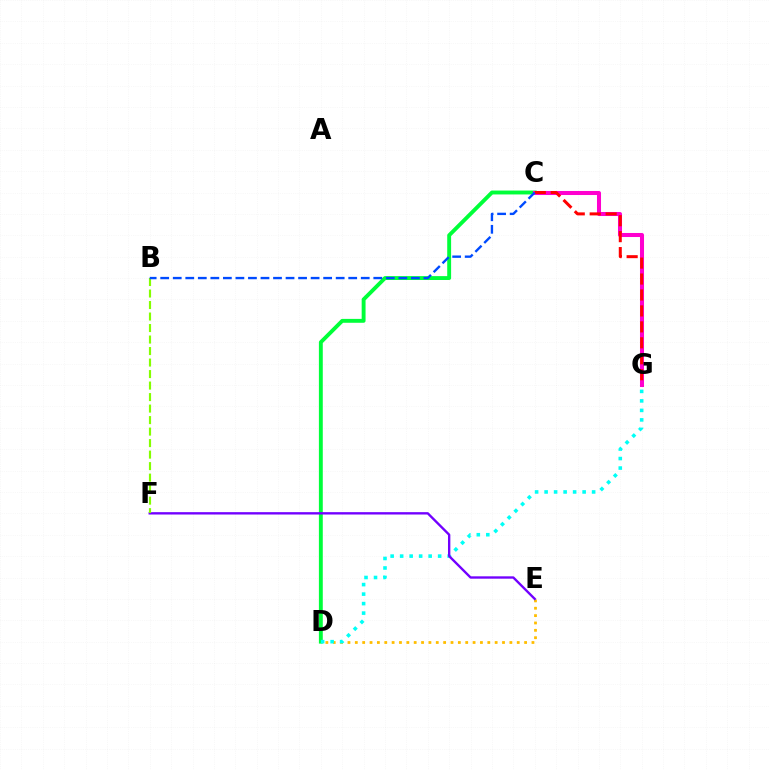{('C', 'D'): [{'color': '#00ff39', 'line_style': 'solid', 'thickness': 2.8}], ('D', 'E'): [{'color': '#ffbd00', 'line_style': 'dotted', 'thickness': 2.0}], ('D', 'G'): [{'color': '#00fff6', 'line_style': 'dotted', 'thickness': 2.58}], ('C', 'G'): [{'color': '#ff00cf', 'line_style': 'solid', 'thickness': 2.91}, {'color': '#ff0000', 'line_style': 'dashed', 'thickness': 2.17}], ('E', 'F'): [{'color': '#7200ff', 'line_style': 'solid', 'thickness': 1.7}], ('B', 'F'): [{'color': '#84ff00', 'line_style': 'dashed', 'thickness': 1.56}], ('B', 'C'): [{'color': '#004bff', 'line_style': 'dashed', 'thickness': 1.7}]}